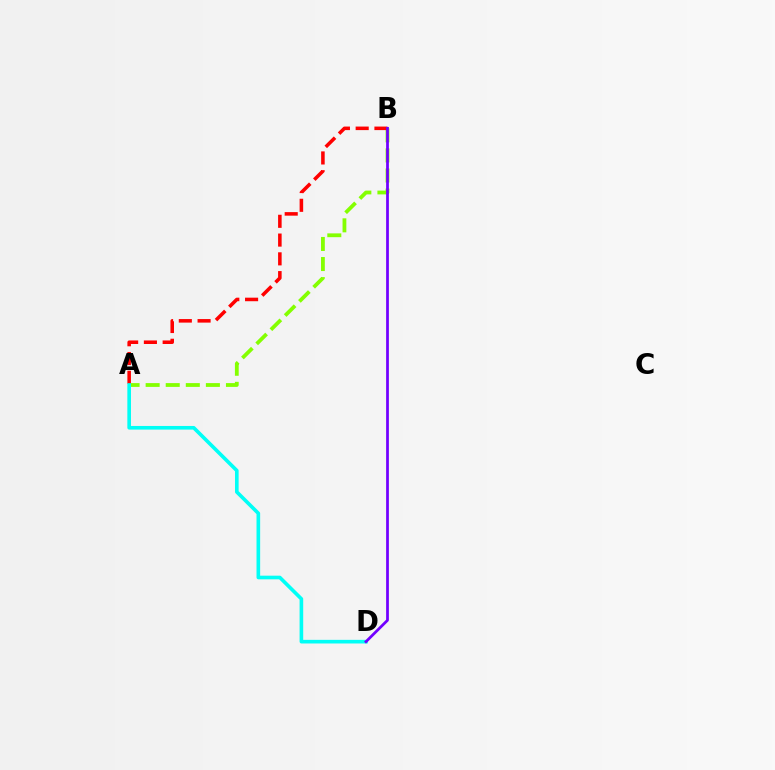{('A', 'B'): [{'color': '#84ff00', 'line_style': 'dashed', 'thickness': 2.73}, {'color': '#ff0000', 'line_style': 'dashed', 'thickness': 2.55}], ('A', 'D'): [{'color': '#00fff6', 'line_style': 'solid', 'thickness': 2.61}], ('B', 'D'): [{'color': '#7200ff', 'line_style': 'solid', 'thickness': 1.98}]}